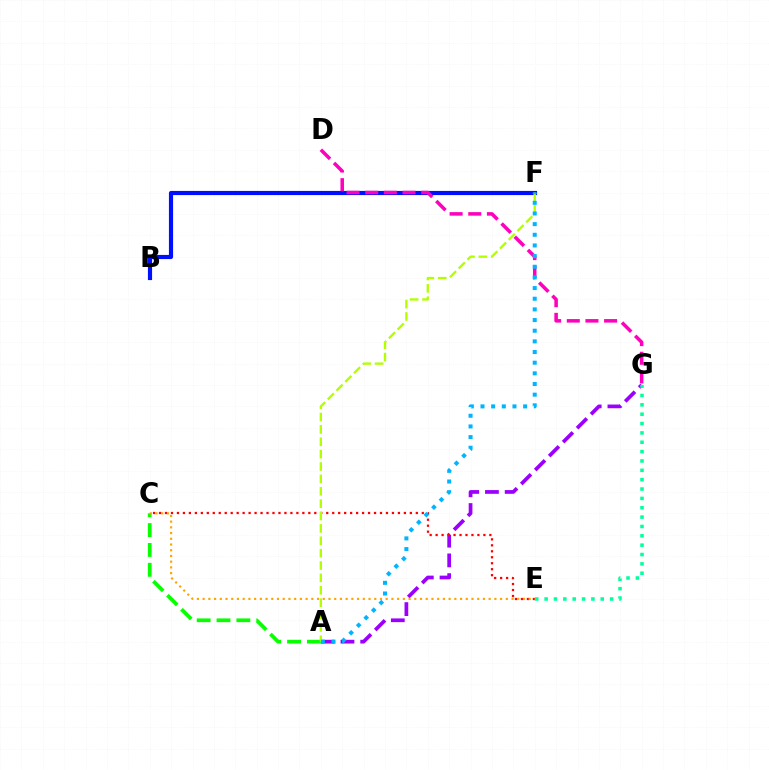{('B', 'F'): [{'color': '#0010ff', 'line_style': 'solid', 'thickness': 2.99}], ('A', 'G'): [{'color': '#9b00ff', 'line_style': 'dashed', 'thickness': 2.68}], ('A', 'C'): [{'color': '#08ff00', 'line_style': 'dashed', 'thickness': 2.7}], ('E', 'G'): [{'color': '#00ff9d', 'line_style': 'dotted', 'thickness': 2.54}], ('C', 'E'): [{'color': '#ff0000', 'line_style': 'dotted', 'thickness': 1.62}, {'color': '#ffa500', 'line_style': 'dotted', 'thickness': 1.55}], ('D', 'G'): [{'color': '#ff00bd', 'line_style': 'dashed', 'thickness': 2.53}], ('A', 'F'): [{'color': '#b3ff00', 'line_style': 'dashed', 'thickness': 1.68}, {'color': '#00b5ff', 'line_style': 'dotted', 'thickness': 2.9}]}